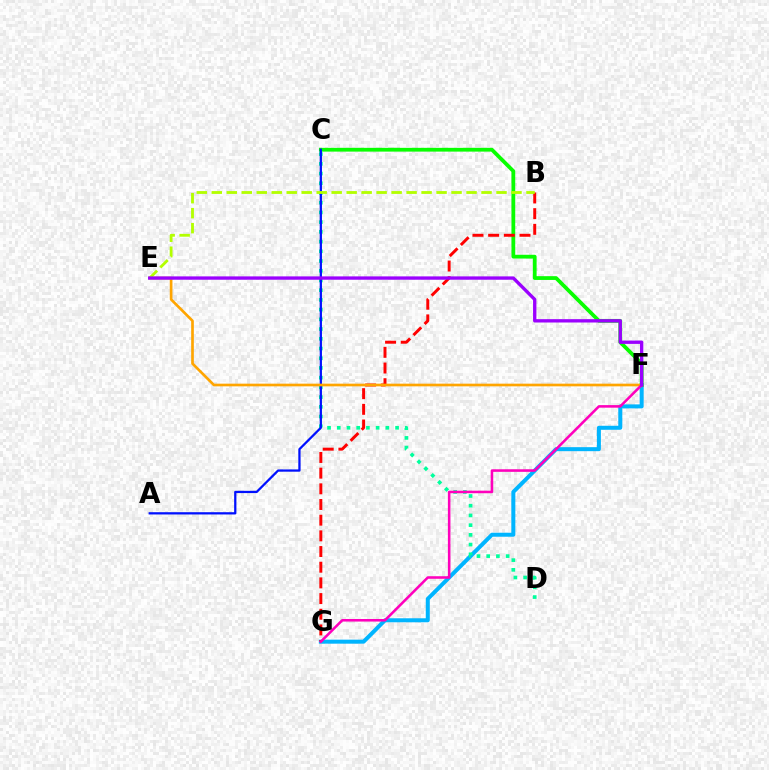{('F', 'G'): [{'color': '#00b5ff', 'line_style': 'solid', 'thickness': 2.88}, {'color': '#ff00bd', 'line_style': 'solid', 'thickness': 1.84}], ('C', 'F'): [{'color': '#08ff00', 'line_style': 'solid', 'thickness': 2.72}], ('C', 'D'): [{'color': '#00ff9d', 'line_style': 'dotted', 'thickness': 2.64}], ('B', 'G'): [{'color': '#ff0000', 'line_style': 'dashed', 'thickness': 2.13}], ('A', 'C'): [{'color': '#0010ff', 'line_style': 'solid', 'thickness': 1.63}], ('E', 'F'): [{'color': '#ffa500', 'line_style': 'solid', 'thickness': 1.92}, {'color': '#9b00ff', 'line_style': 'solid', 'thickness': 2.4}], ('B', 'E'): [{'color': '#b3ff00', 'line_style': 'dashed', 'thickness': 2.04}]}